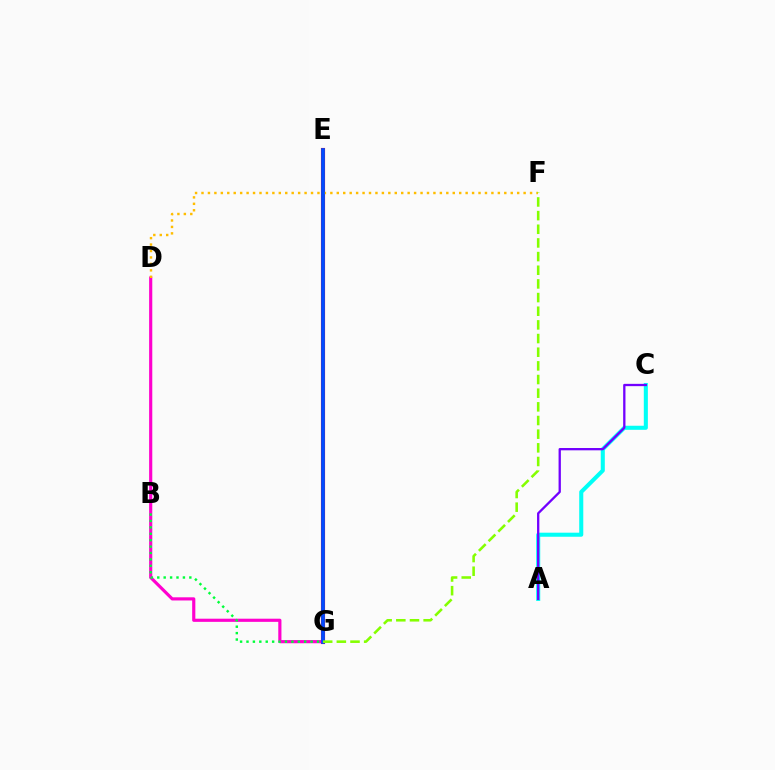{('E', 'G'): [{'color': '#ff0000', 'line_style': 'solid', 'thickness': 2.97}, {'color': '#004bff', 'line_style': 'solid', 'thickness': 2.68}], ('A', 'C'): [{'color': '#00fff6', 'line_style': 'solid', 'thickness': 2.92}, {'color': '#7200ff', 'line_style': 'solid', 'thickness': 1.66}], ('D', 'G'): [{'color': '#ff00cf', 'line_style': 'solid', 'thickness': 2.27}], ('B', 'G'): [{'color': '#00ff39', 'line_style': 'dotted', 'thickness': 1.74}], ('D', 'F'): [{'color': '#ffbd00', 'line_style': 'dotted', 'thickness': 1.75}], ('F', 'G'): [{'color': '#84ff00', 'line_style': 'dashed', 'thickness': 1.86}]}